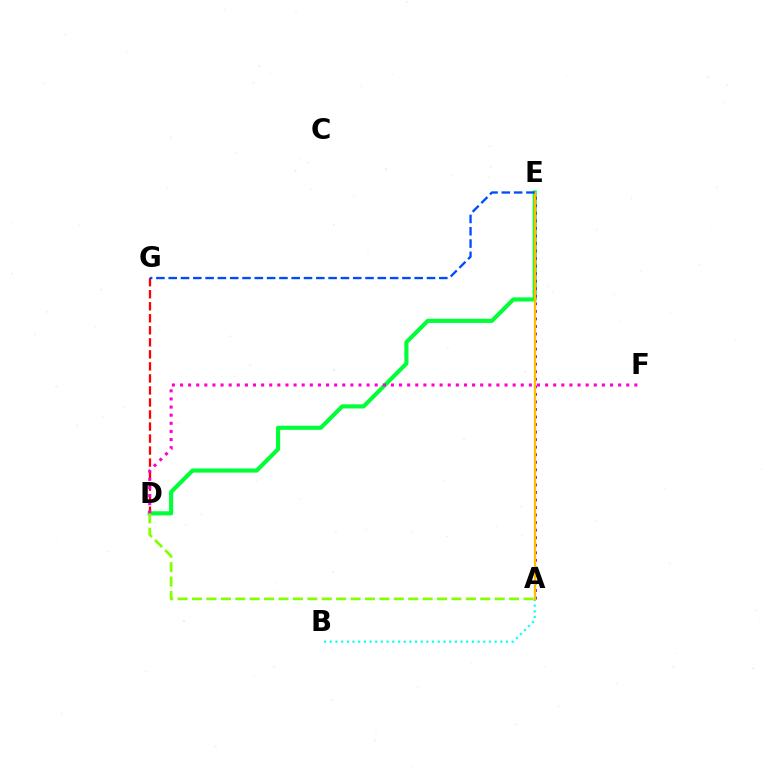{('D', 'G'): [{'color': '#ff0000', 'line_style': 'dashed', 'thickness': 1.63}], ('A', 'B'): [{'color': '#00fff6', 'line_style': 'dotted', 'thickness': 1.54}], ('D', 'E'): [{'color': '#00ff39', 'line_style': 'solid', 'thickness': 2.97}], ('A', 'E'): [{'color': '#7200ff', 'line_style': 'dotted', 'thickness': 2.05}, {'color': '#ffbd00', 'line_style': 'solid', 'thickness': 1.67}], ('A', 'D'): [{'color': '#84ff00', 'line_style': 'dashed', 'thickness': 1.96}], ('E', 'G'): [{'color': '#004bff', 'line_style': 'dashed', 'thickness': 1.67}], ('D', 'F'): [{'color': '#ff00cf', 'line_style': 'dotted', 'thickness': 2.2}]}